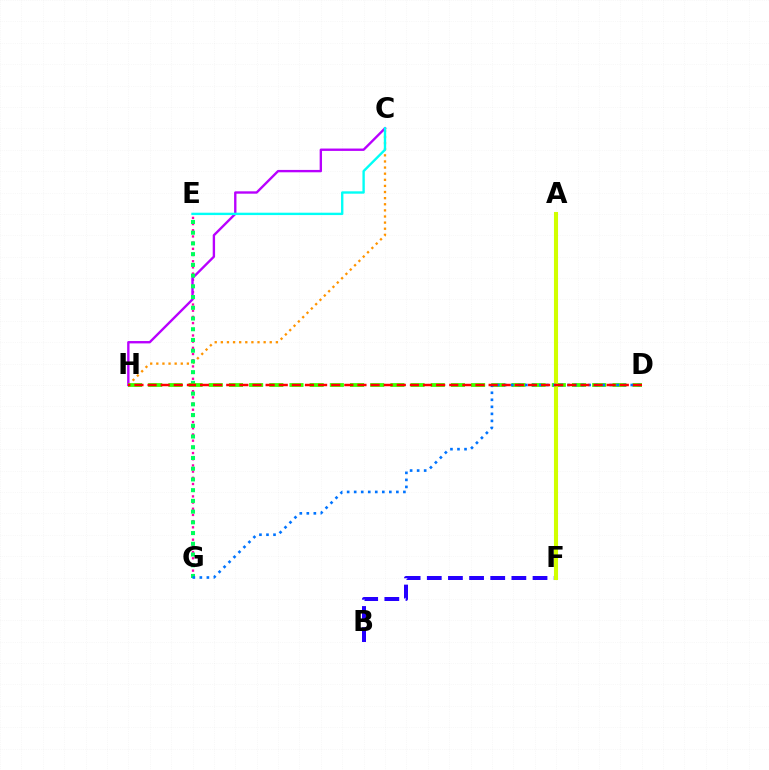{('E', 'G'): [{'color': '#ff00ac', 'line_style': 'dotted', 'thickness': 1.68}, {'color': '#00ff5c', 'line_style': 'dotted', 'thickness': 2.91}], ('C', 'H'): [{'color': '#ff9400', 'line_style': 'dotted', 'thickness': 1.66}, {'color': '#b900ff', 'line_style': 'solid', 'thickness': 1.7}], ('B', 'F'): [{'color': '#2500ff', 'line_style': 'dashed', 'thickness': 2.87}], ('D', 'H'): [{'color': '#3dff00', 'line_style': 'dashed', 'thickness': 2.74}, {'color': '#ff0000', 'line_style': 'dashed', 'thickness': 1.78}], ('A', 'F'): [{'color': '#d1ff00', 'line_style': 'solid', 'thickness': 2.93}], ('D', 'G'): [{'color': '#0074ff', 'line_style': 'dotted', 'thickness': 1.91}], ('C', 'E'): [{'color': '#00fff6', 'line_style': 'solid', 'thickness': 1.71}]}